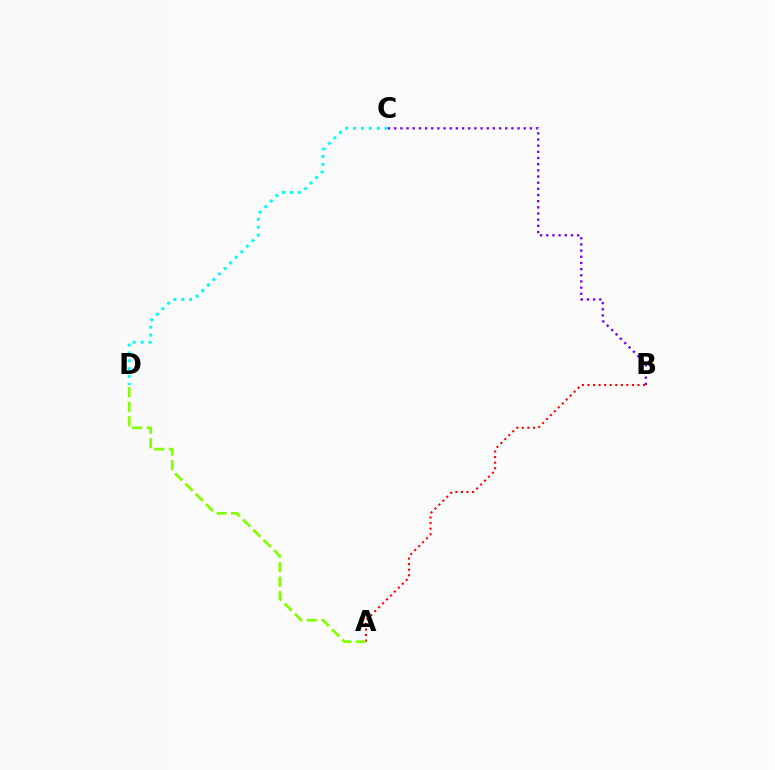{('B', 'C'): [{'color': '#7200ff', 'line_style': 'dotted', 'thickness': 1.68}], ('A', 'B'): [{'color': '#ff0000', 'line_style': 'dotted', 'thickness': 1.51}], ('A', 'D'): [{'color': '#84ff00', 'line_style': 'dashed', 'thickness': 1.97}], ('C', 'D'): [{'color': '#00fff6', 'line_style': 'dotted', 'thickness': 2.14}]}